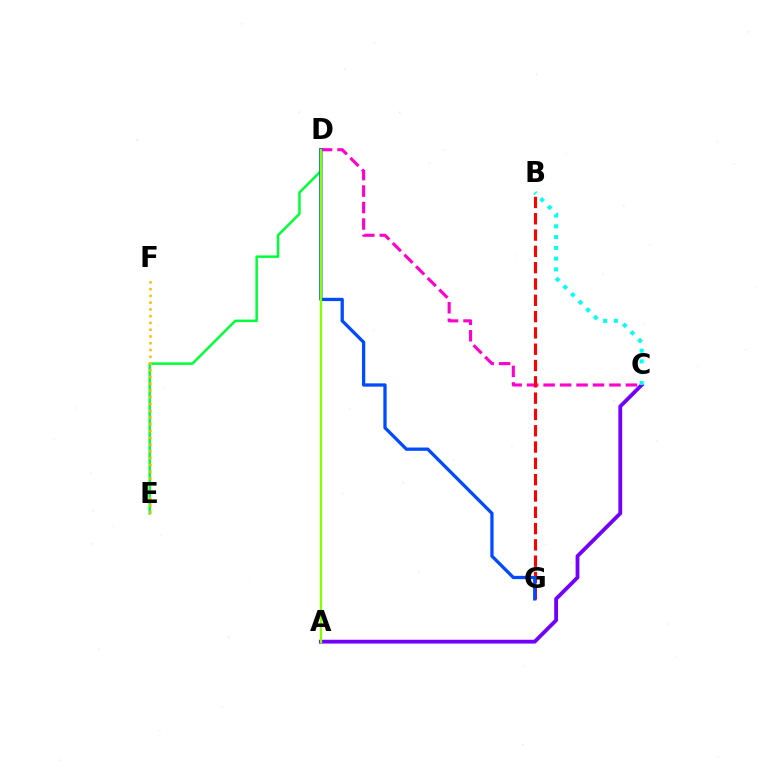{('D', 'E'): [{'color': '#00ff39', 'line_style': 'solid', 'thickness': 1.8}], ('C', 'D'): [{'color': '#ff00cf', 'line_style': 'dashed', 'thickness': 2.24}], ('B', 'G'): [{'color': '#ff0000', 'line_style': 'dashed', 'thickness': 2.22}], ('A', 'C'): [{'color': '#7200ff', 'line_style': 'solid', 'thickness': 2.74}], ('D', 'G'): [{'color': '#004bff', 'line_style': 'solid', 'thickness': 2.36}], ('A', 'D'): [{'color': '#84ff00', 'line_style': 'solid', 'thickness': 1.64}], ('B', 'C'): [{'color': '#00fff6', 'line_style': 'dotted', 'thickness': 2.93}], ('E', 'F'): [{'color': '#ffbd00', 'line_style': 'dotted', 'thickness': 1.84}]}